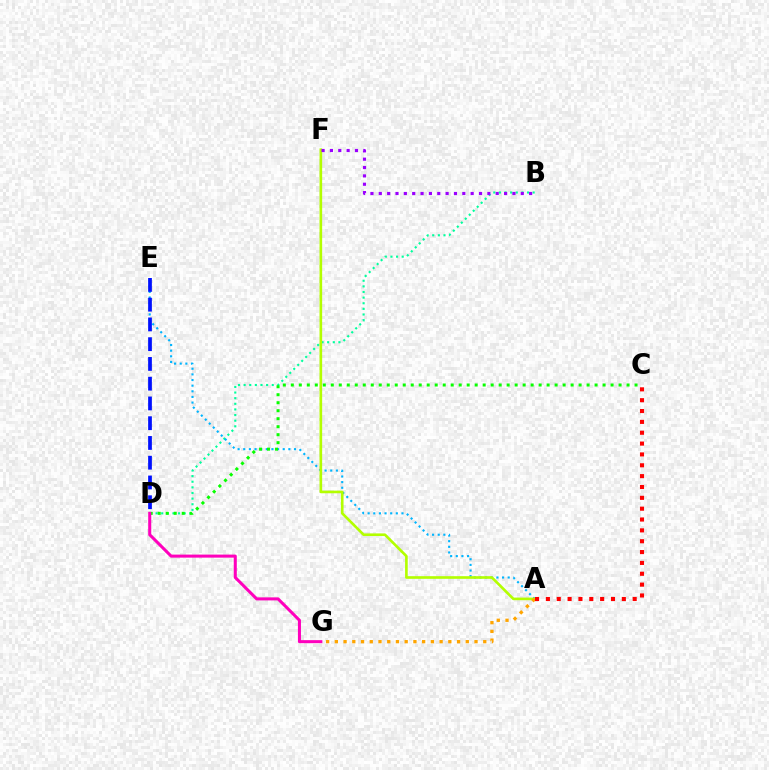{('B', 'D'): [{'color': '#00ff9d', 'line_style': 'dotted', 'thickness': 1.53}], ('A', 'E'): [{'color': '#00b5ff', 'line_style': 'dotted', 'thickness': 1.53}], ('A', 'F'): [{'color': '#b3ff00', 'line_style': 'solid', 'thickness': 1.9}], ('C', 'D'): [{'color': '#08ff00', 'line_style': 'dotted', 'thickness': 2.17}], ('D', 'G'): [{'color': '#ff00bd', 'line_style': 'solid', 'thickness': 2.19}], ('B', 'F'): [{'color': '#9b00ff', 'line_style': 'dotted', 'thickness': 2.27}], ('A', 'G'): [{'color': '#ffa500', 'line_style': 'dotted', 'thickness': 2.37}], ('A', 'C'): [{'color': '#ff0000', 'line_style': 'dotted', 'thickness': 2.95}], ('D', 'E'): [{'color': '#0010ff', 'line_style': 'dashed', 'thickness': 2.68}]}